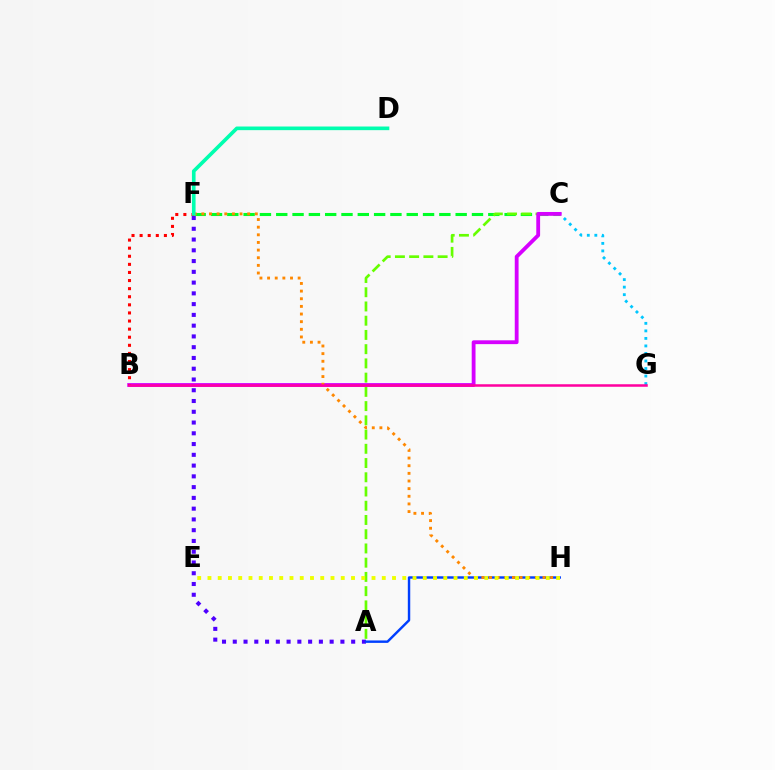{('C', 'G'): [{'color': '#00c7ff', 'line_style': 'dotted', 'thickness': 2.05}], ('C', 'F'): [{'color': '#00ff27', 'line_style': 'dashed', 'thickness': 2.22}], ('A', 'C'): [{'color': '#66ff00', 'line_style': 'dashed', 'thickness': 1.93}], ('A', 'F'): [{'color': '#4f00ff', 'line_style': 'dotted', 'thickness': 2.92}], ('B', 'C'): [{'color': '#d600ff', 'line_style': 'solid', 'thickness': 2.75}], ('A', 'H'): [{'color': '#003fff', 'line_style': 'solid', 'thickness': 1.75}], ('B', 'F'): [{'color': '#ff0000', 'line_style': 'dotted', 'thickness': 2.2}], ('F', 'H'): [{'color': '#ff8800', 'line_style': 'dotted', 'thickness': 2.08}], ('D', 'F'): [{'color': '#00ffaf', 'line_style': 'solid', 'thickness': 2.62}], ('B', 'G'): [{'color': '#ff00a0', 'line_style': 'solid', 'thickness': 1.81}], ('E', 'H'): [{'color': '#eeff00', 'line_style': 'dotted', 'thickness': 2.79}]}